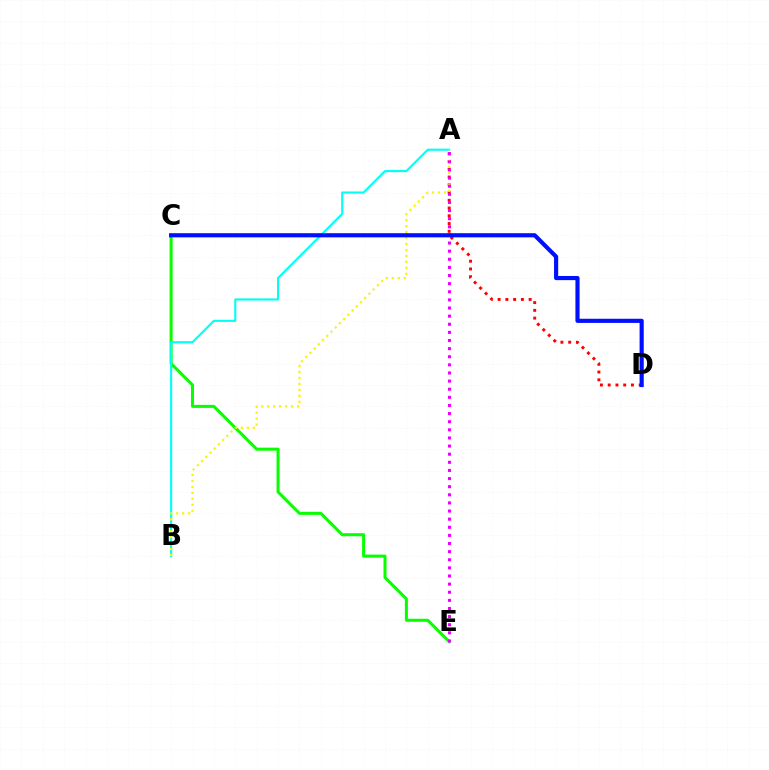{('C', 'E'): [{'color': '#08ff00', 'line_style': 'solid', 'thickness': 2.18}], ('A', 'D'): [{'color': '#ff0000', 'line_style': 'dotted', 'thickness': 2.11}], ('A', 'B'): [{'color': '#00fff6', 'line_style': 'solid', 'thickness': 1.52}, {'color': '#fcf500', 'line_style': 'dotted', 'thickness': 1.62}], ('A', 'E'): [{'color': '#ee00ff', 'line_style': 'dotted', 'thickness': 2.21}], ('C', 'D'): [{'color': '#0010ff', 'line_style': 'solid', 'thickness': 2.99}]}